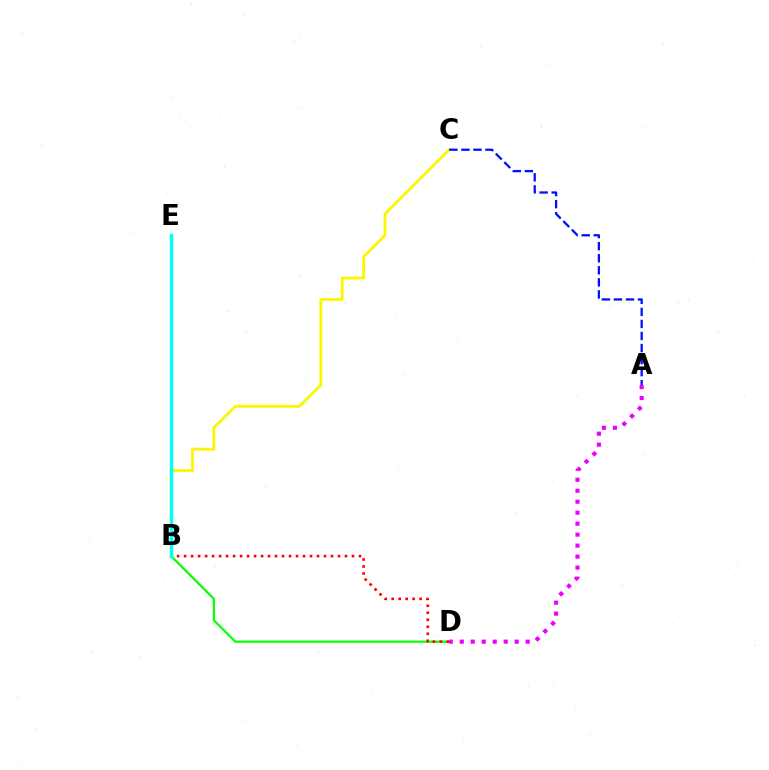{('B', 'D'): [{'color': '#08ff00', 'line_style': 'solid', 'thickness': 1.58}, {'color': '#ff0000', 'line_style': 'dotted', 'thickness': 1.9}], ('A', 'D'): [{'color': '#ee00ff', 'line_style': 'dotted', 'thickness': 2.98}], ('B', 'C'): [{'color': '#fcf500', 'line_style': 'solid', 'thickness': 2.01}], ('B', 'E'): [{'color': '#00fff6', 'line_style': 'solid', 'thickness': 2.45}], ('A', 'C'): [{'color': '#0010ff', 'line_style': 'dashed', 'thickness': 1.64}]}